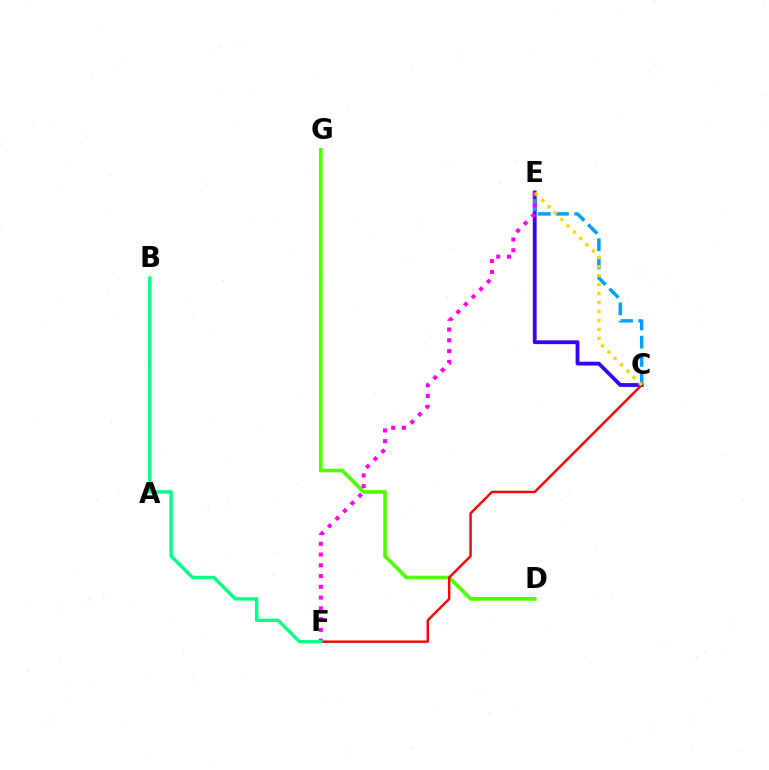{('D', 'G'): [{'color': '#4fff00', 'line_style': 'solid', 'thickness': 2.64}], ('C', 'E'): [{'color': '#3700ff', 'line_style': 'solid', 'thickness': 2.74}, {'color': '#009eff', 'line_style': 'dashed', 'thickness': 2.48}, {'color': '#ffd500', 'line_style': 'dotted', 'thickness': 2.43}], ('C', 'F'): [{'color': '#ff0000', 'line_style': 'solid', 'thickness': 1.76}], ('E', 'F'): [{'color': '#ff00ed', 'line_style': 'dotted', 'thickness': 2.92}], ('B', 'F'): [{'color': '#00ff86', 'line_style': 'solid', 'thickness': 2.42}]}